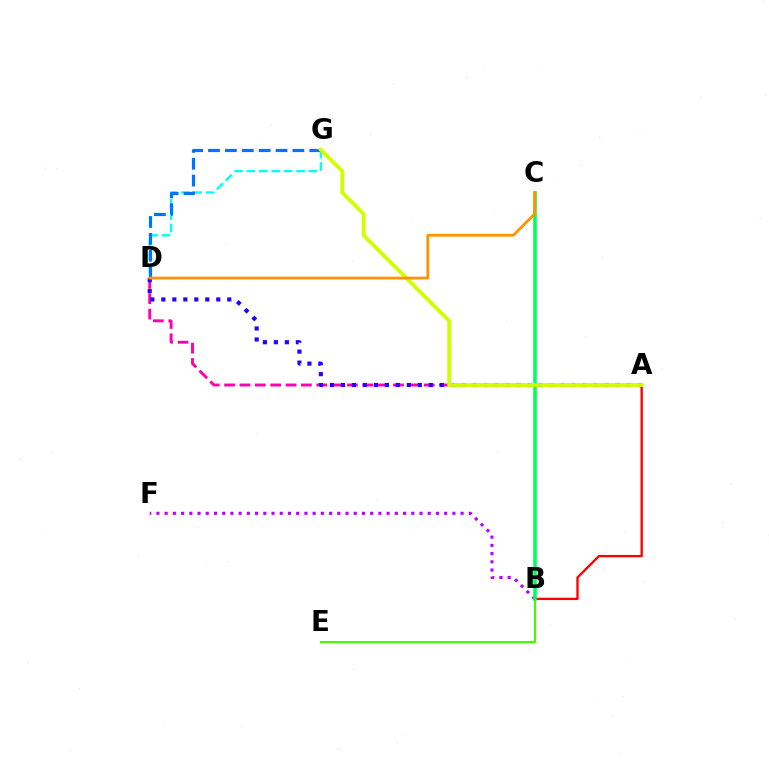{('D', 'G'): [{'color': '#00fff6', 'line_style': 'dashed', 'thickness': 1.69}, {'color': '#0074ff', 'line_style': 'dashed', 'thickness': 2.29}], ('B', 'E'): [{'color': '#3dff00', 'line_style': 'solid', 'thickness': 1.51}], ('A', 'D'): [{'color': '#ff00ac', 'line_style': 'dashed', 'thickness': 2.09}, {'color': '#2500ff', 'line_style': 'dotted', 'thickness': 2.98}], ('A', 'B'): [{'color': '#ff0000', 'line_style': 'solid', 'thickness': 1.68}], ('B', 'F'): [{'color': '#b900ff', 'line_style': 'dotted', 'thickness': 2.23}], ('B', 'C'): [{'color': '#00ff5c', 'line_style': 'solid', 'thickness': 2.58}], ('A', 'G'): [{'color': '#d1ff00', 'line_style': 'solid', 'thickness': 2.76}], ('C', 'D'): [{'color': '#ff9400', 'line_style': 'solid', 'thickness': 2.0}]}